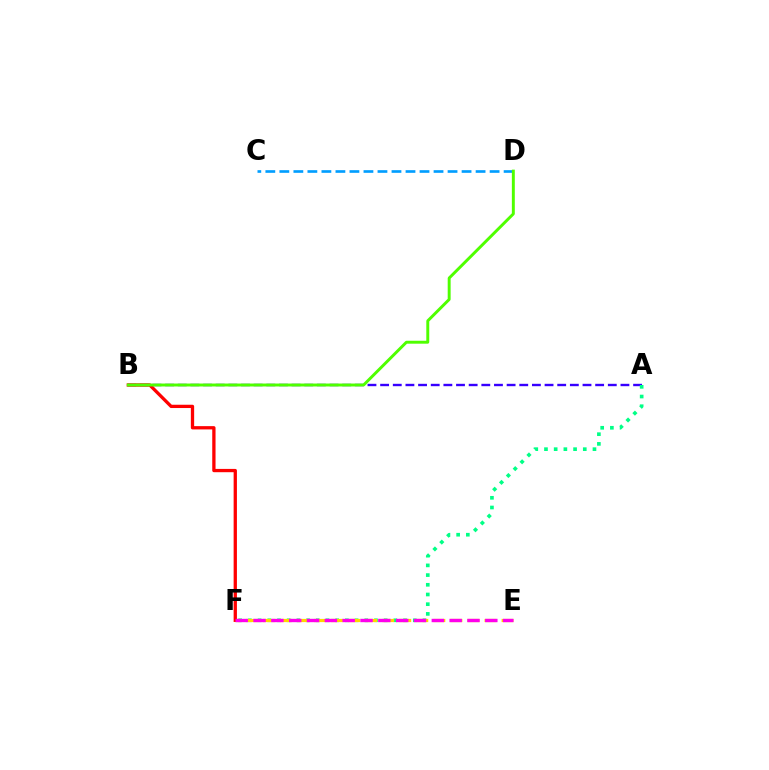{('A', 'B'): [{'color': '#3700ff', 'line_style': 'dashed', 'thickness': 1.72}], ('A', 'F'): [{'color': '#00ff86', 'line_style': 'dotted', 'thickness': 2.64}], ('E', 'F'): [{'color': '#ffd500', 'line_style': 'dashed', 'thickness': 2.32}, {'color': '#ff00ed', 'line_style': 'dashed', 'thickness': 2.42}], ('B', 'F'): [{'color': '#ff0000', 'line_style': 'solid', 'thickness': 2.37}], ('C', 'D'): [{'color': '#009eff', 'line_style': 'dashed', 'thickness': 1.9}], ('B', 'D'): [{'color': '#4fff00', 'line_style': 'solid', 'thickness': 2.12}]}